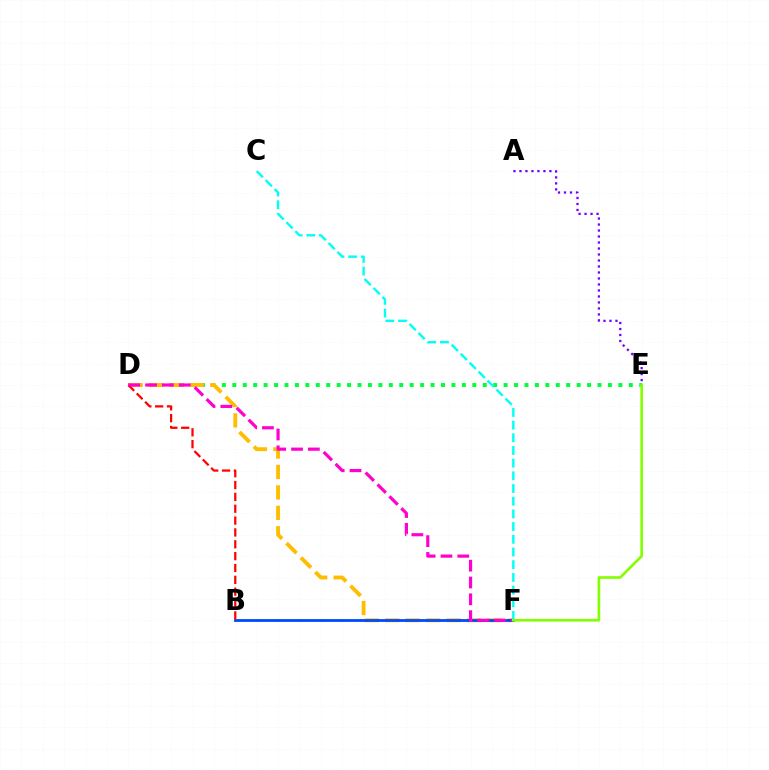{('D', 'E'): [{'color': '#00ff39', 'line_style': 'dotted', 'thickness': 2.83}], ('A', 'E'): [{'color': '#7200ff', 'line_style': 'dotted', 'thickness': 1.63}], ('D', 'F'): [{'color': '#ffbd00', 'line_style': 'dashed', 'thickness': 2.78}, {'color': '#ff00cf', 'line_style': 'dashed', 'thickness': 2.29}], ('B', 'F'): [{'color': '#004bff', 'line_style': 'solid', 'thickness': 2.03}], ('B', 'D'): [{'color': '#ff0000', 'line_style': 'dashed', 'thickness': 1.61}], ('C', 'F'): [{'color': '#00fff6', 'line_style': 'dashed', 'thickness': 1.72}], ('E', 'F'): [{'color': '#84ff00', 'line_style': 'solid', 'thickness': 1.91}]}